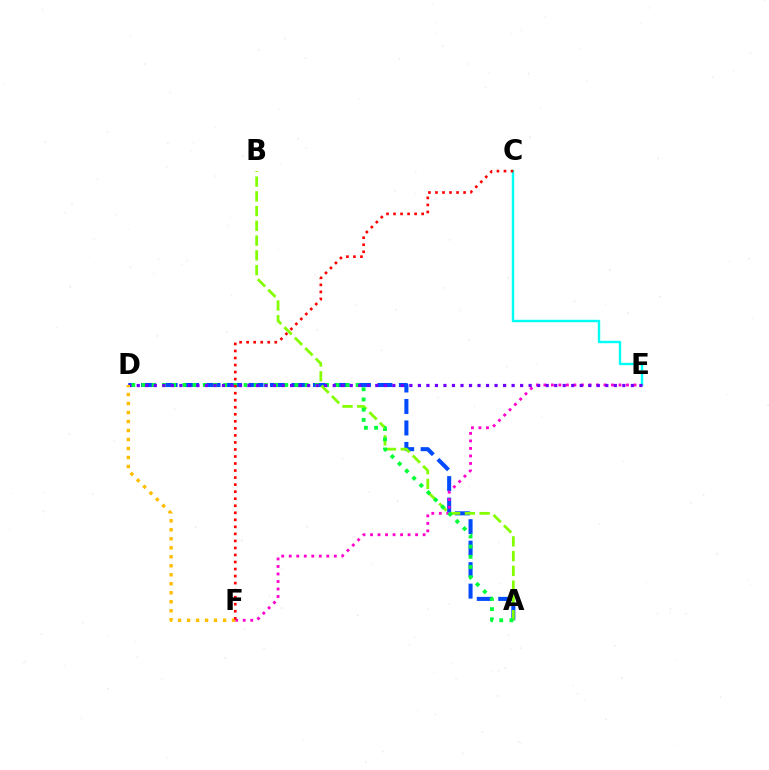{('A', 'D'): [{'color': '#004bff', 'line_style': 'dashed', 'thickness': 2.92}, {'color': '#00ff39', 'line_style': 'dotted', 'thickness': 2.77}], ('A', 'B'): [{'color': '#84ff00', 'line_style': 'dashed', 'thickness': 2.0}], ('E', 'F'): [{'color': '#ff00cf', 'line_style': 'dotted', 'thickness': 2.04}], ('C', 'E'): [{'color': '#00fff6', 'line_style': 'solid', 'thickness': 1.74}], ('D', 'E'): [{'color': '#7200ff', 'line_style': 'dotted', 'thickness': 2.31}], ('D', 'F'): [{'color': '#ffbd00', 'line_style': 'dotted', 'thickness': 2.44}], ('C', 'F'): [{'color': '#ff0000', 'line_style': 'dotted', 'thickness': 1.91}]}